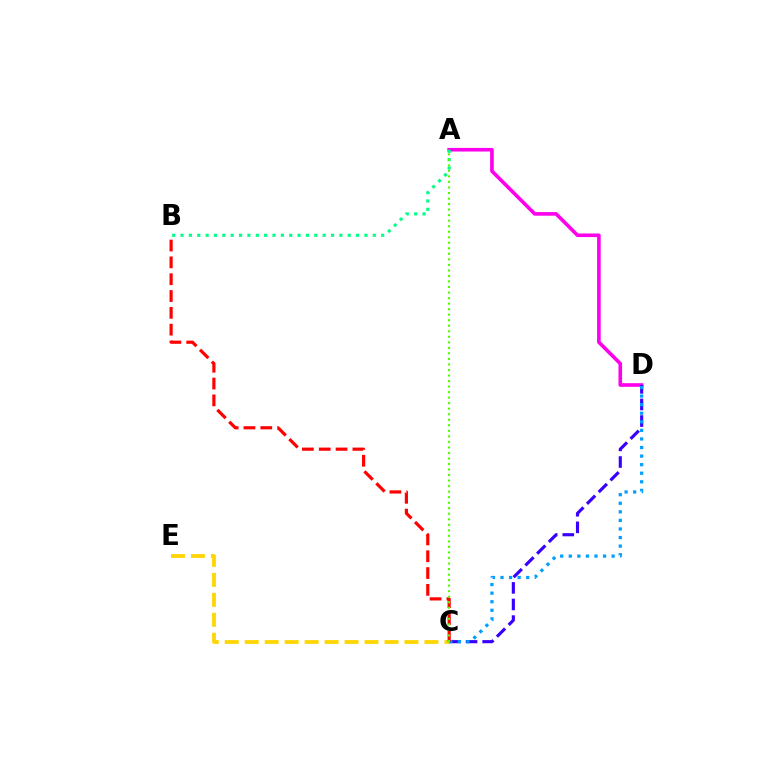{('A', 'D'): [{'color': '#ff00ed', 'line_style': 'solid', 'thickness': 2.6}], ('C', 'D'): [{'color': '#3700ff', 'line_style': 'dashed', 'thickness': 2.26}, {'color': '#009eff', 'line_style': 'dotted', 'thickness': 2.33}], ('A', 'B'): [{'color': '#00ff86', 'line_style': 'dotted', 'thickness': 2.27}], ('C', 'E'): [{'color': '#ffd500', 'line_style': 'dashed', 'thickness': 2.71}], ('B', 'C'): [{'color': '#ff0000', 'line_style': 'dashed', 'thickness': 2.29}], ('A', 'C'): [{'color': '#4fff00', 'line_style': 'dotted', 'thickness': 1.5}]}